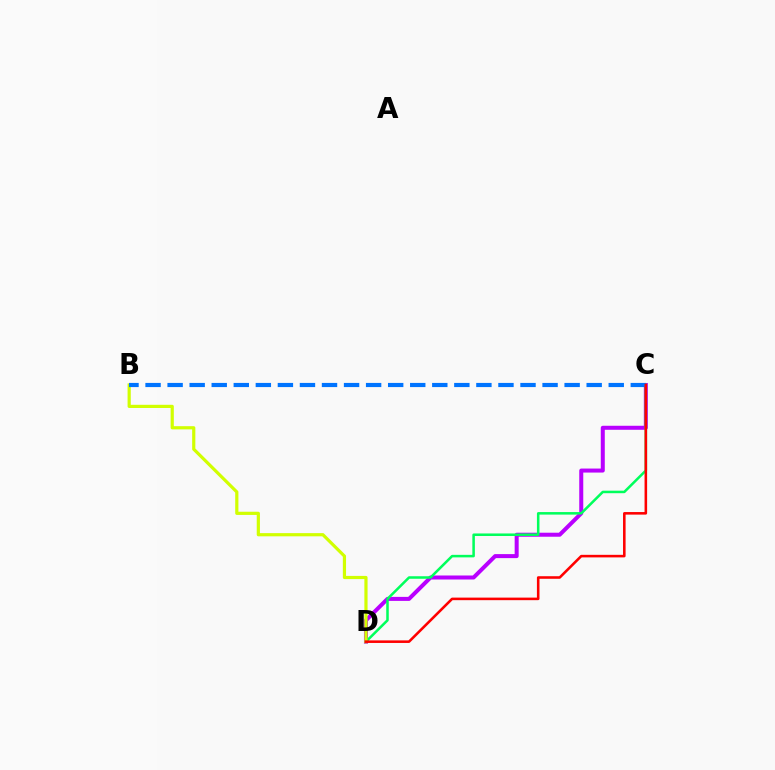{('C', 'D'): [{'color': '#b900ff', 'line_style': 'solid', 'thickness': 2.89}, {'color': '#00ff5c', 'line_style': 'solid', 'thickness': 1.82}, {'color': '#ff0000', 'line_style': 'solid', 'thickness': 1.85}], ('B', 'D'): [{'color': '#d1ff00', 'line_style': 'solid', 'thickness': 2.3}], ('B', 'C'): [{'color': '#0074ff', 'line_style': 'dashed', 'thickness': 3.0}]}